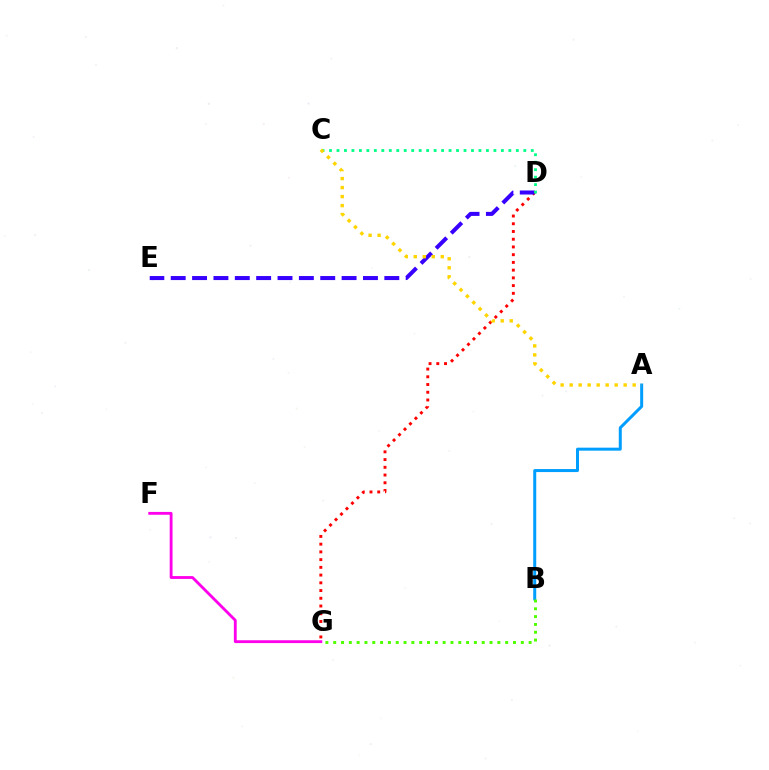{('F', 'G'): [{'color': '#ff00ed', 'line_style': 'solid', 'thickness': 2.04}], ('D', 'G'): [{'color': '#ff0000', 'line_style': 'dotted', 'thickness': 2.1}], ('D', 'E'): [{'color': '#3700ff', 'line_style': 'dashed', 'thickness': 2.9}], ('A', 'B'): [{'color': '#009eff', 'line_style': 'solid', 'thickness': 2.16}], ('B', 'G'): [{'color': '#4fff00', 'line_style': 'dotted', 'thickness': 2.12}], ('C', 'D'): [{'color': '#00ff86', 'line_style': 'dotted', 'thickness': 2.03}], ('A', 'C'): [{'color': '#ffd500', 'line_style': 'dotted', 'thickness': 2.45}]}